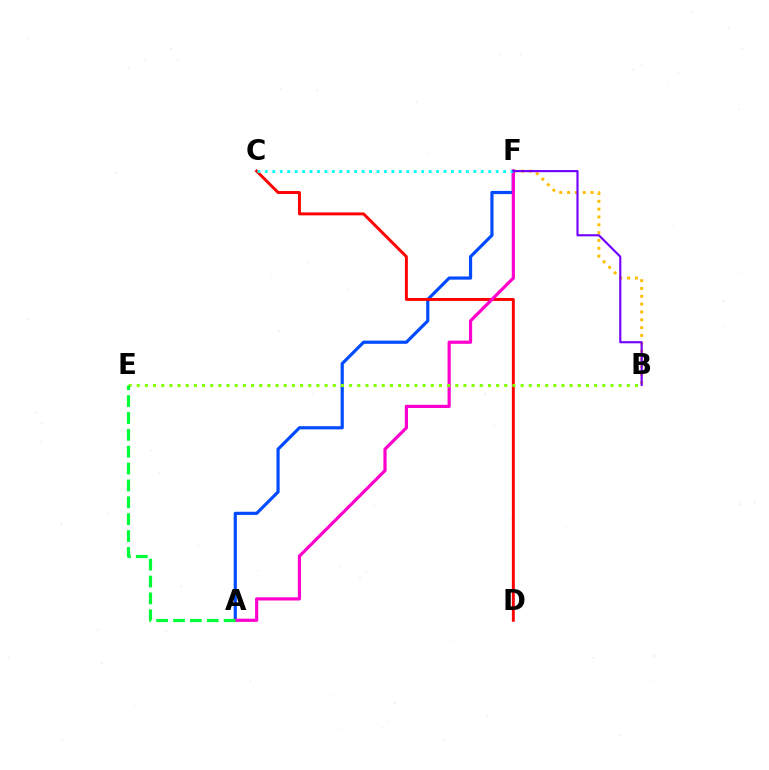{('B', 'F'): [{'color': '#ffbd00', 'line_style': 'dotted', 'thickness': 2.13}, {'color': '#7200ff', 'line_style': 'solid', 'thickness': 1.54}], ('A', 'F'): [{'color': '#004bff', 'line_style': 'solid', 'thickness': 2.29}, {'color': '#ff00cf', 'line_style': 'solid', 'thickness': 2.3}], ('C', 'D'): [{'color': '#ff0000', 'line_style': 'solid', 'thickness': 2.11}], ('C', 'F'): [{'color': '#00fff6', 'line_style': 'dotted', 'thickness': 2.02}], ('B', 'E'): [{'color': '#84ff00', 'line_style': 'dotted', 'thickness': 2.22}], ('A', 'E'): [{'color': '#00ff39', 'line_style': 'dashed', 'thickness': 2.29}]}